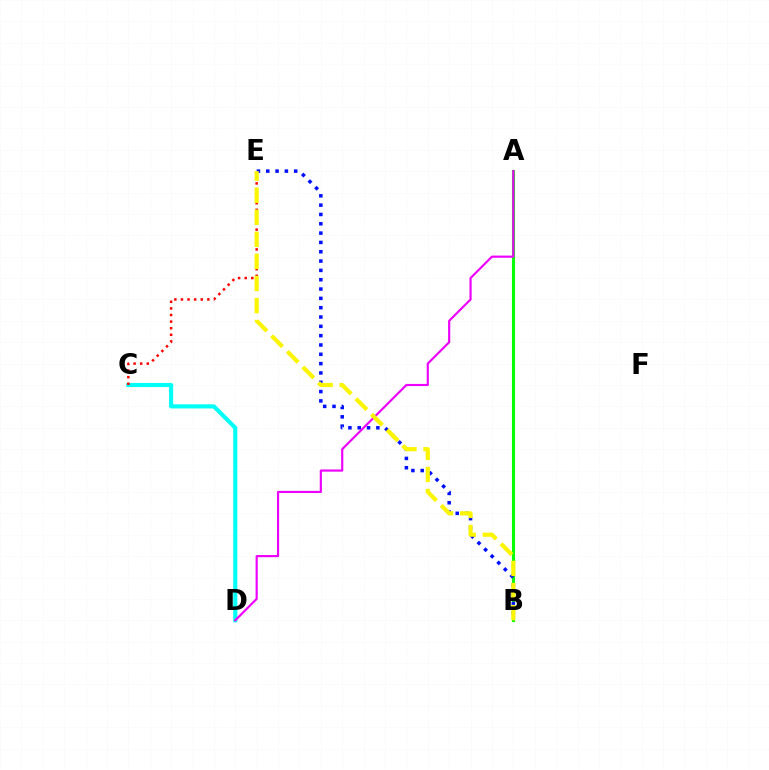{('C', 'D'): [{'color': '#00fff6', 'line_style': 'solid', 'thickness': 2.97}], ('A', 'B'): [{'color': '#08ff00', 'line_style': 'solid', 'thickness': 2.25}], ('B', 'E'): [{'color': '#0010ff', 'line_style': 'dotted', 'thickness': 2.53}, {'color': '#fcf500', 'line_style': 'dashed', 'thickness': 3.0}], ('C', 'E'): [{'color': '#ff0000', 'line_style': 'dotted', 'thickness': 1.79}], ('A', 'D'): [{'color': '#ee00ff', 'line_style': 'solid', 'thickness': 1.56}]}